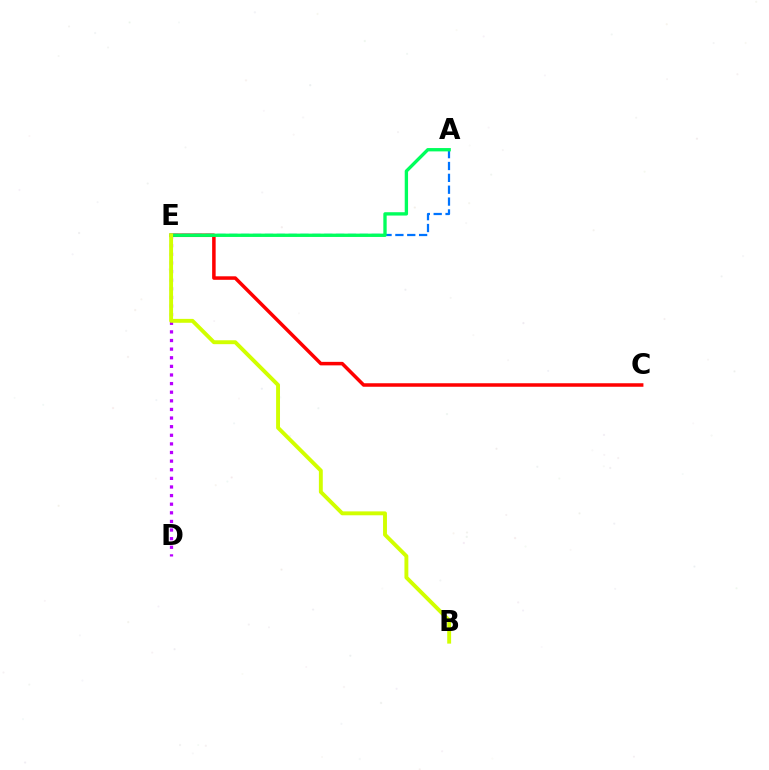{('C', 'E'): [{'color': '#ff0000', 'line_style': 'solid', 'thickness': 2.53}], ('A', 'E'): [{'color': '#0074ff', 'line_style': 'dashed', 'thickness': 1.61}, {'color': '#00ff5c', 'line_style': 'solid', 'thickness': 2.4}], ('D', 'E'): [{'color': '#b900ff', 'line_style': 'dotted', 'thickness': 2.34}], ('B', 'E'): [{'color': '#d1ff00', 'line_style': 'solid', 'thickness': 2.81}]}